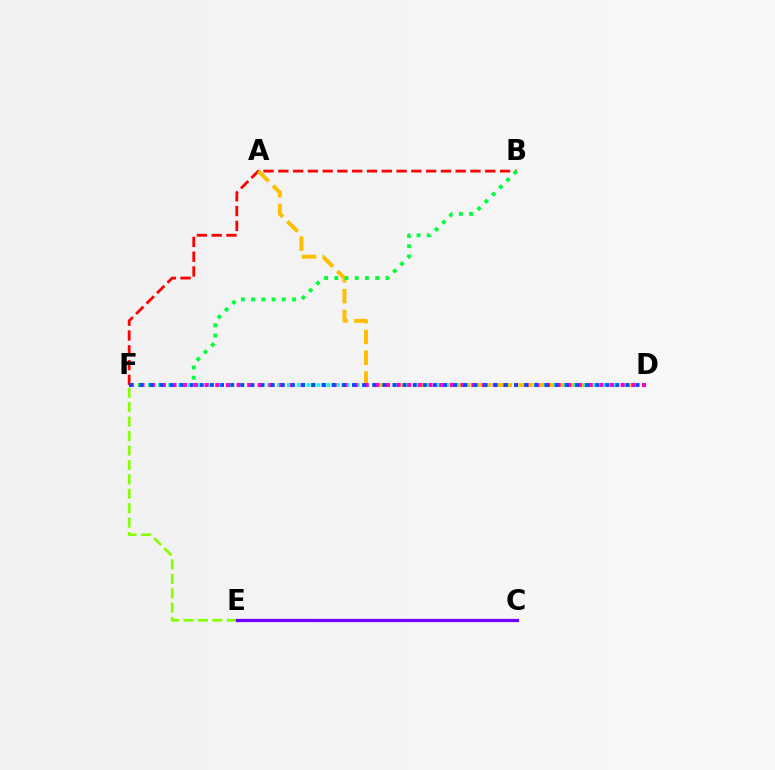{('E', 'F'): [{'color': '#84ff00', 'line_style': 'dashed', 'thickness': 1.96}], ('C', 'E'): [{'color': '#7200ff', 'line_style': 'solid', 'thickness': 2.33}], ('B', 'F'): [{'color': '#ff0000', 'line_style': 'dashed', 'thickness': 2.01}, {'color': '#00ff39', 'line_style': 'dotted', 'thickness': 2.78}], ('A', 'D'): [{'color': '#ffbd00', 'line_style': 'dashed', 'thickness': 2.82}], ('D', 'F'): [{'color': '#00fff6', 'line_style': 'dotted', 'thickness': 2.68}, {'color': '#ff00cf', 'line_style': 'dotted', 'thickness': 2.9}, {'color': '#004bff', 'line_style': 'dotted', 'thickness': 2.75}]}